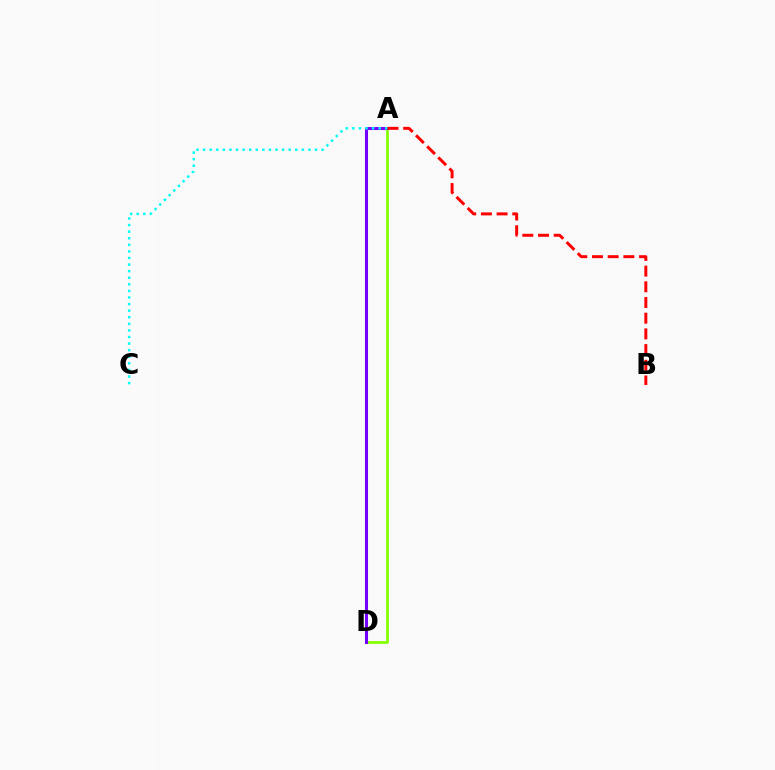{('A', 'D'): [{'color': '#84ff00', 'line_style': 'solid', 'thickness': 1.99}, {'color': '#7200ff', 'line_style': 'solid', 'thickness': 2.19}], ('A', 'C'): [{'color': '#00fff6', 'line_style': 'dotted', 'thickness': 1.79}], ('A', 'B'): [{'color': '#ff0000', 'line_style': 'dashed', 'thickness': 2.13}]}